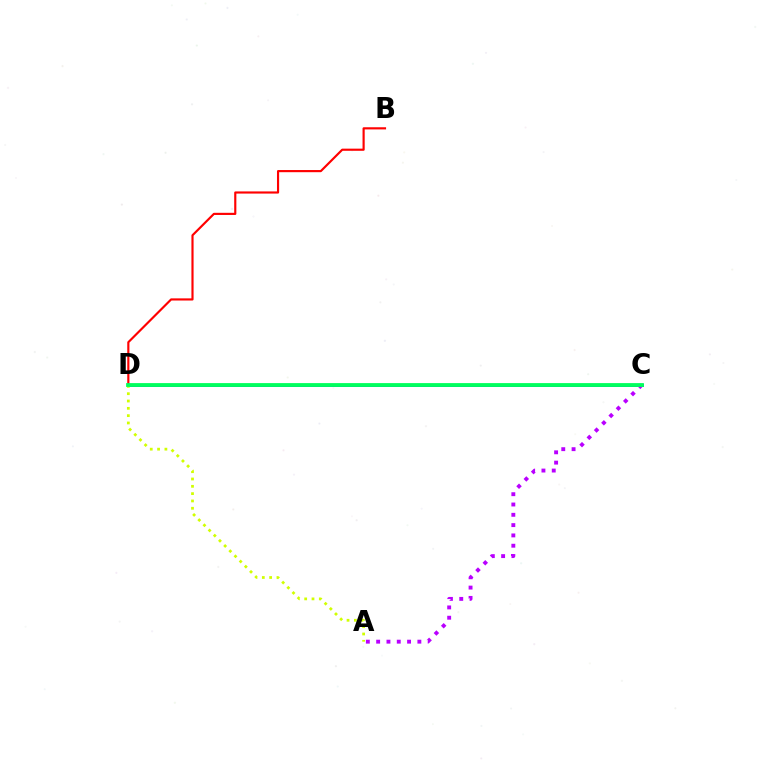{('C', 'D'): [{'color': '#0074ff', 'line_style': 'solid', 'thickness': 2.08}, {'color': '#00ff5c', 'line_style': 'solid', 'thickness': 2.74}], ('A', 'D'): [{'color': '#d1ff00', 'line_style': 'dotted', 'thickness': 1.99}], ('A', 'C'): [{'color': '#b900ff', 'line_style': 'dotted', 'thickness': 2.8}], ('B', 'D'): [{'color': '#ff0000', 'line_style': 'solid', 'thickness': 1.55}]}